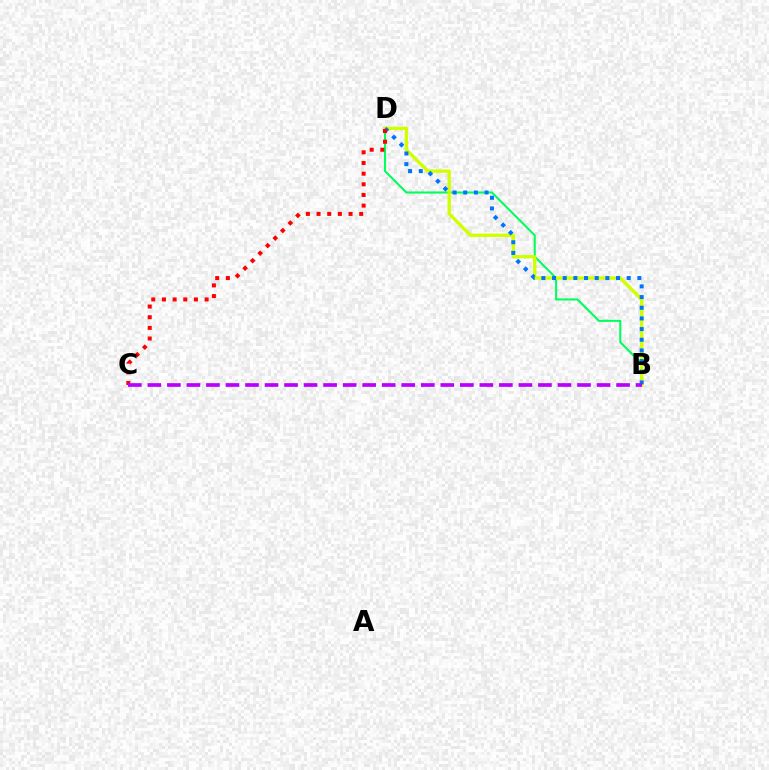{('B', 'D'): [{'color': '#00ff5c', 'line_style': 'solid', 'thickness': 1.5}, {'color': '#d1ff00', 'line_style': 'solid', 'thickness': 2.41}, {'color': '#0074ff', 'line_style': 'dotted', 'thickness': 2.9}], ('C', 'D'): [{'color': '#ff0000', 'line_style': 'dotted', 'thickness': 2.9}], ('B', 'C'): [{'color': '#b900ff', 'line_style': 'dashed', 'thickness': 2.65}]}